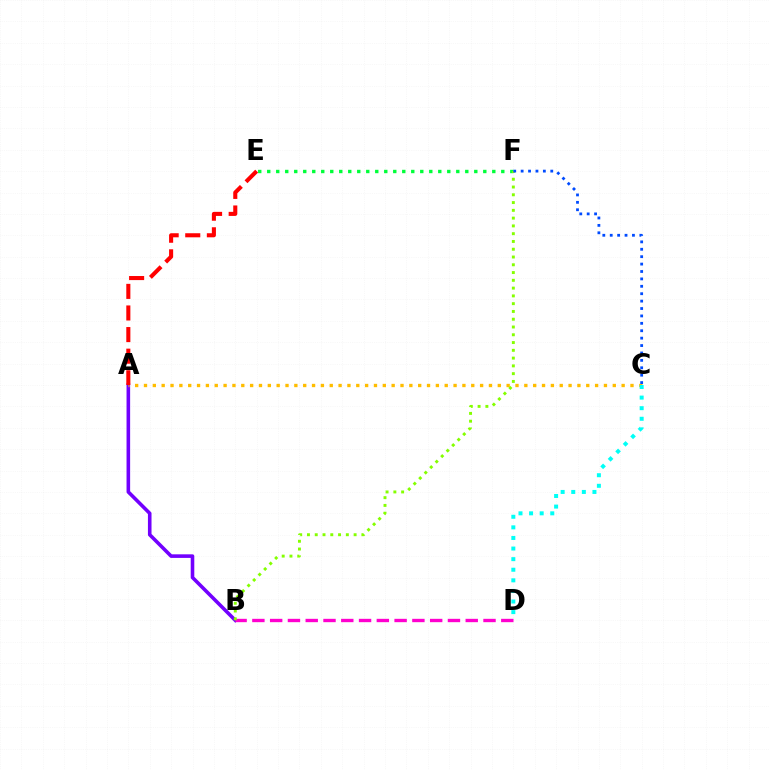{('A', 'B'): [{'color': '#7200ff', 'line_style': 'solid', 'thickness': 2.58}], ('A', 'C'): [{'color': '#ffbd00', 'line_style': 'dotted', 'thickness': 2.4}], ('A', 'E'): [{'color': '#ff0000', 'line_style': 'dashed', 'thickness': 2.93}], ('C', 'D'): [{'color': '#00fff6', 'line_style': 'dotted', 'thickness': 2.88}], ('B', 'D'): [{'color': '#ff00cf', 'line_style': 'dashed', 'thickness': 2.42}], ('E', 'F'): [{'color': '#00ff39', 'line_style': 'dotted', 'thickness': 2.45}], ('B', 'F'): [{'color': '#84ff00', 'line_style': 'dotted', 'thickness': 2.11}], ('C', 'F'): [{'color': '#004bff', 'line_style': 'dotted', 'thickness': 2.01}]}